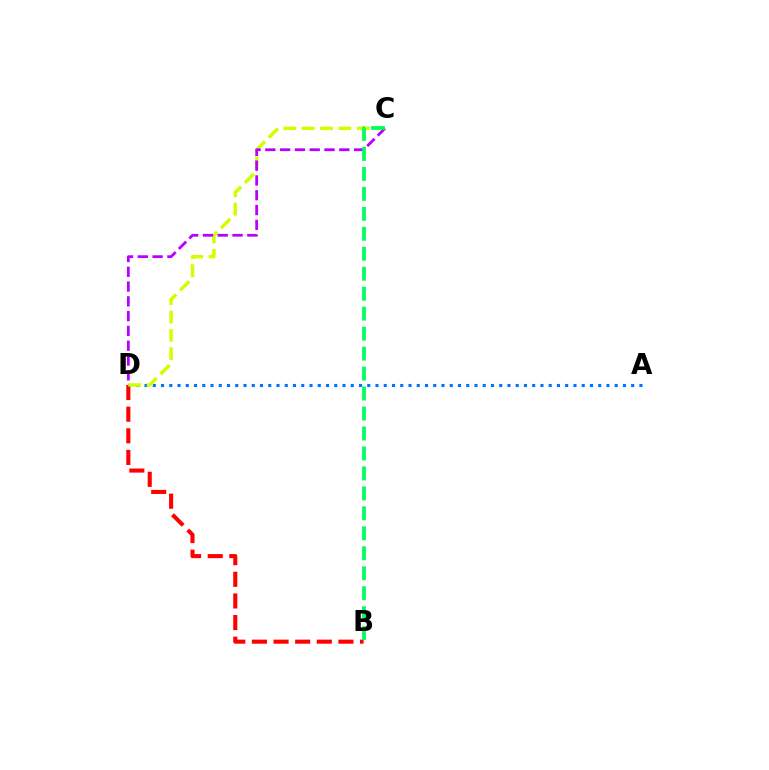{('B', 'D'): [{'color': '#ff0000', 'line_style': 'dashed', 'thickness': 2.94}], ('A', 'D'): [{'color': '#0074ff', 'line_style': 'dotted', 'thickness': 2.24}], ('C', 'D'): [{'color': '#d1ff00', 'line_style': 'dashed', 'thickness': 2.5}, {'color': '#b900ff', 'line_style': 'dashed', 'thickness': 2.01}], ('B', 'C'): [{'color': '#00ff5c', 'line_style': 'dashed', 'thickness': 2.71}]}